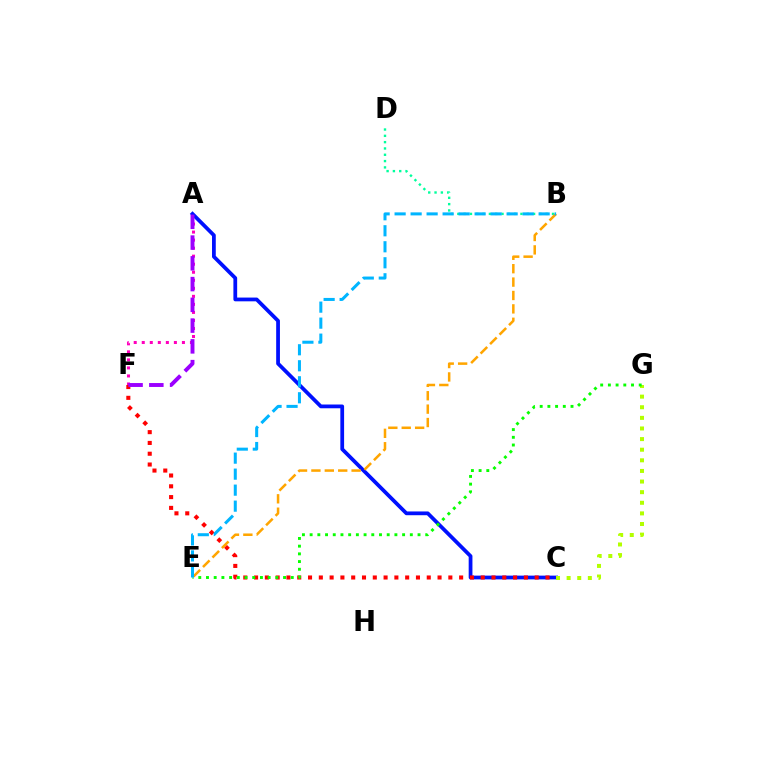{('A', 'F'): [{'color': '#ff00bd', 'line_style': 'dotted', 'thickness': 2.18}, {'color': '#9b00ff', 'line_style': 'dashed', 'thickness': 2.82}], ('A', 'C'): [{'color': '#0010ff', 'line_style': 'solid', 'thickness': 2.71}], ('C', 'G'): [{'color': '#b3ff00', 'line_style': 'dotted', 'thickness': 2.88}], ('C', 'F'): [{'color': '#ff0000', 'line_style': 'dotted', 'thickness': 2.93}], ('E', 'G'): [{'color': '#08ff00', 'line_style': 'dotted', 'thickness': 2.09}], ('B', 'D'): [{'color': '#00ff9d', 'line_style': 'dotted', 'thickness': 1.71}], ('B', 'E'): [{'color': '#ffa500', 'line_style': 'dashed', 'thickness': 1.82}, {'color': '#00b5ff', 'line_style': 'dashed', 'thickness': 2.17}]}